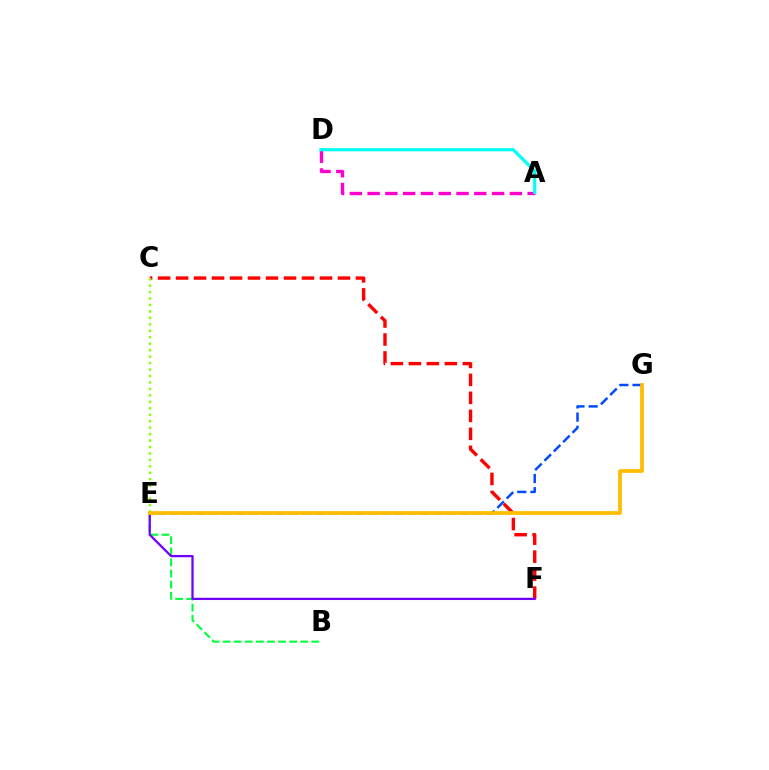{('B', 'E'): [{'color': '#00ff39', 'line_style': 'dashed', 'thickness': 1.51}], ('C', 'F'): [{'color': '#ff0000', 'line_style': 'dashed', 'thickness': 2.44}], ('A', 'D'): [{'color': '#ff00cf', 'line_style': 'dashed', 'thickness': 2.42}, {'color': '#00fff6', 'line_style': 'solid', 'thickness': 2.3}], ('C', 'E'): [{'color': '#84ff00', 'line_style': 'dotted', 'thickness': 1.75}], ('E', 'F'): [{'color': '#7200ff', 'line_style': 'solid', 'thickness': 1.63}], ('E', 'G'): [{'color': '#004bff', 'line_style': 'dashed', 'thickness': 1.79}, {'color': '#ffbd00', 'line_style': 'solid', 'thickness': 2.7}]}